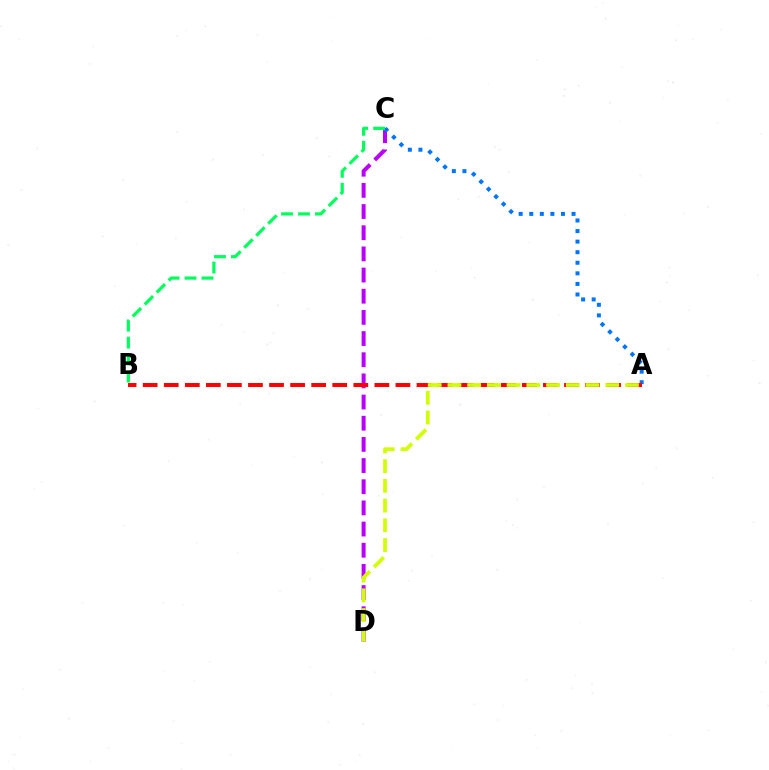{('C', 'D'): [{'color': '#b900ff', 'line_style': 'dashed', 'thickness': 2.88}], ('A', 'C'): [{'color': '#0074ff', 'line_style': 'dotted', 'thickness': 2.87}], ('A', 'B'): [{'color': '#ff0000', 'line_style': 'dashed', 'thickness': 2.86}], ('A', 'D'): [{'color': '#d1ff00', 'line_style': 'dashed', 'thickness': 2.68}], ('B', 'C'): [{'color': '#00ff5c', 'line_style': 'dashed', 'thickness': 2.3}]}